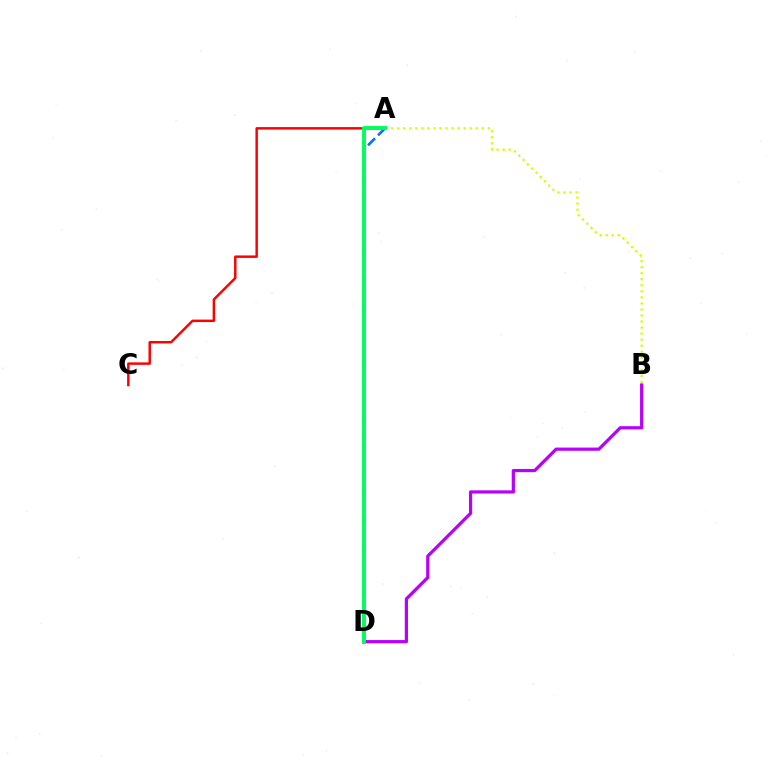{('A', 'B'): [{'color': '#d1ff00', 'line_style': 'dotted', 'thickness': 1.64}], ('A', 'C'): [{'color': '#ff0000', 'line_style': 'solid', 'thickness': 1.78}], ('B', 'D'): [{'color': '#b900ff', 'line_style': 'solid', 'thickness': 2.31}], ('A', 'D'): [{'color': '#0074ff', 'line_style': 'dashed', 'thickness': 1.92}, {'color': '#00ff5c', 'line_style': 'solid', 'thickness': 2.83}]}